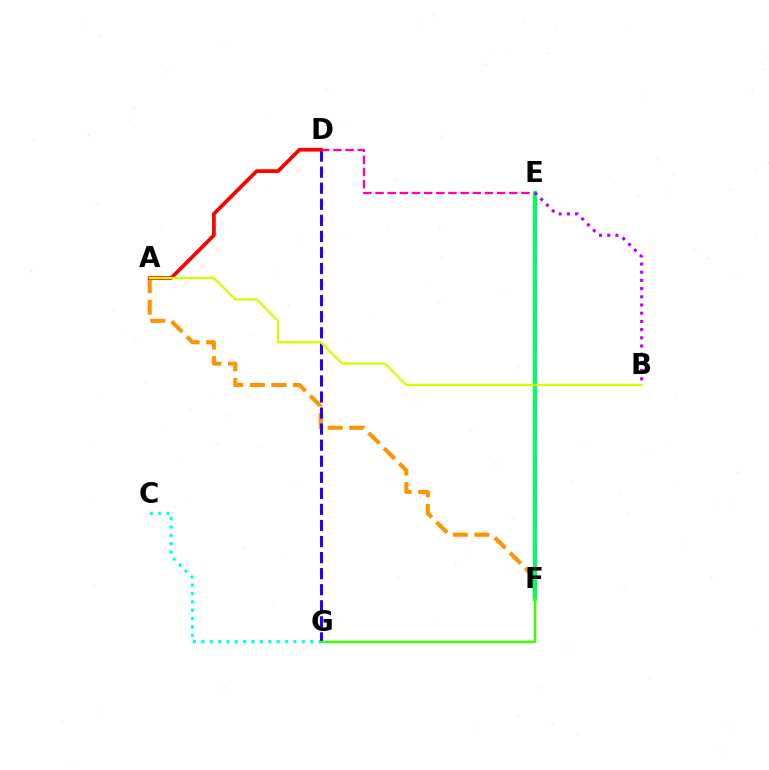{('E', 'F'): [{'color': '#0074ff', 'line_style': 'dashed', 'thickness': 2.99}, {'color': '#00ff5c', 'line_style': 'solid', 'thickness': 2.96}], ('A', 'F'): [{'color': '#ff9400', 'line_style': 'dashed', 'thickness': 2.94}], ('D', 'E'): [{'color': '#ff00ac', 'line_style': 'dashed', 'thickness': 1.65}], ('C', 'G'): [{'color': '#00fff6', 'line_style': 'dotted', 'thickness': 2.27}], ('D', 'G'): [{'color': '#2500ff', 'line_style': 'dashed', 'thickness': 2.18}], ('A', 'D'): [{'color': '#ff0000', 'line_style': 'solid', 'thickness': 2.69}], ('F', 'G'): [{'color': '#3dff00', 'line_style': 'solid', 'thickness': 1.8}], ('B', 'E'): [{'color': '#b900ff', 'line_style': 'dotted', 'thickness': 2.23}], ('A', 'B'): [{'color': '#d1ff00', 'line_style': 'solid', 'thickness': 1.65}]}